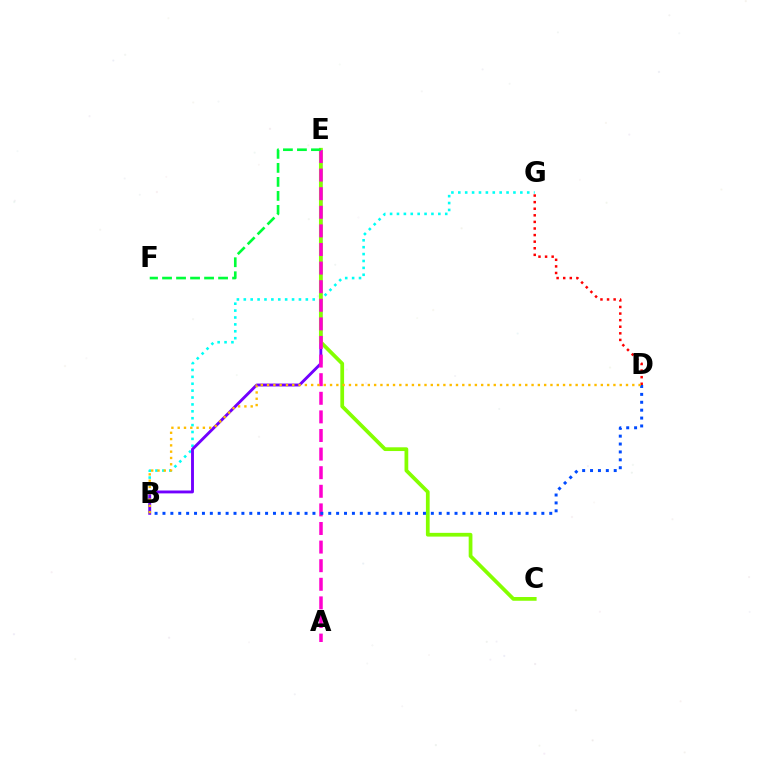{('D', 'G'): [{'color': '#ff0000', 'line_style': 'dotted', 'thickness': 1.79}], ('B', 'G'): [{'color': '#00fff6', 'line_style': 'dotted', 'thickness': 1.87}], ('B', 'E'): [{'color': '#7200ff', 'line_style': 'solid', 'thickness': 2.07}], ('C', 'E'): [{'color': '#84ff00', 'line_style': 'solid', 'thickness': 2.7}], ('A', 'E'): [{'color': '#ff00cf', 'line_style': 'dashed', 'thickness': 2.53}], ('B', 'D'): [{'color': '#004bff', 'line_style': 'dotted', 'thickness': 2.14}, {'color': '#ffbd00', 'line_style': 'dotted', 'thickness': 1.71}], ('E', 'F'): [{'color': '#00ff39', 'line_style': 'dashed', 'thickness': 1.9}]}